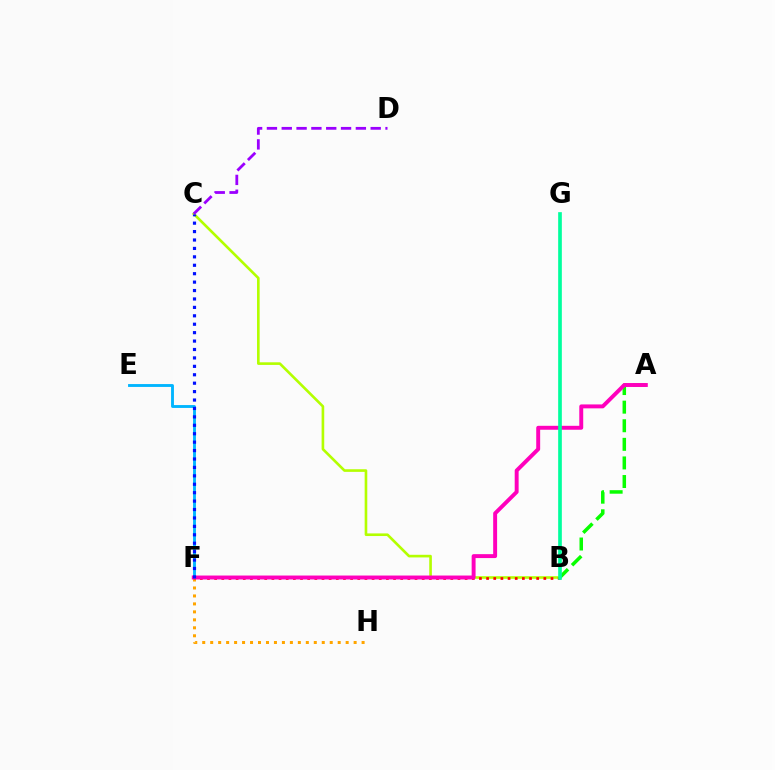{('A', 'B'): [{'color': '#08ff00', 'line_style': 'dashed', 'thickness': 2.53}], ('B', 'C'): [{'color': '#b3ff00', 'line_style': 'solid', 'thickness': 1.89}], ('E', 'F'): [{'color': '#00b5ff', 'line_style': 'solid', 'thickness': 2.07}], ('F', 'H'): [{'color': '#ffa500', 'line_style': 'dotted', 'thickness': 2.17}], ('C', 'D'): [{'color': '#9b00ff', 'line_style': 'dashed', 'thickness': 2.01}], ('B', 'F'): [{'color': '#ff0000', 'line_style': 'dotted', 'thickness': 1.94}], ('A', 'F'): [{'color': '#ff00bd', 'line_style': 'solid', 'thickness': 2.83}], ('B', 'G'): [{'color': '#00ff9d', 'line_style': 'solid', 'thickness': 2.65}], ('C', 'F'): [{'color': '#0010ff', 'line_style': 'dotted', 'thickness': 2.29}]}